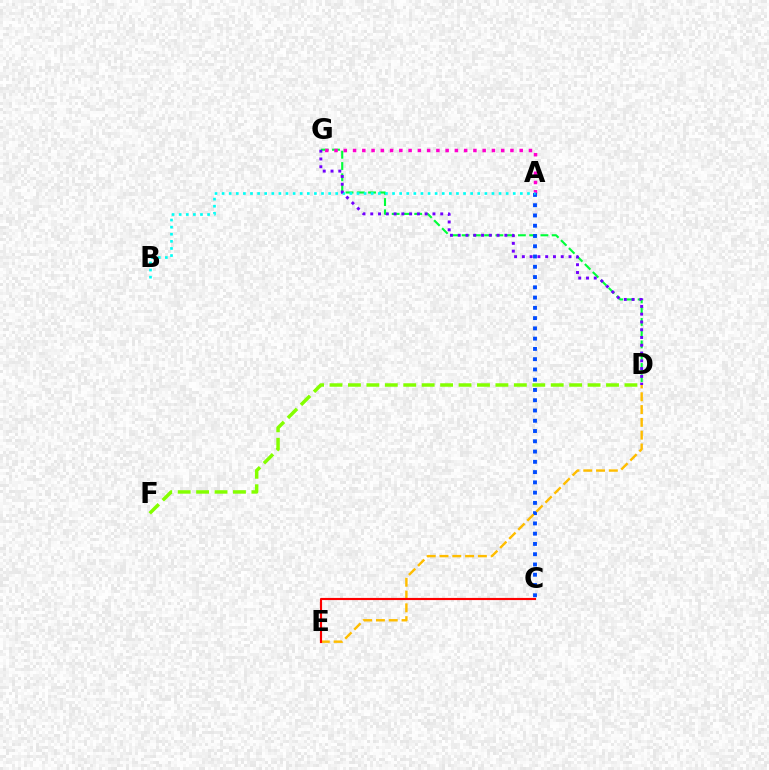{('D', 'G'): [{'color': '#00ff39', 'line_style': 'dashed', 'thickness': 1.53}, {'color': '#7200ff', 'line_style': 'dotted', 'thickness': 2.11}], ('A', 'G'): [{'color': '#ff00cf', 'line_style': 'dotted', 'thickness': 2.52}], ('A', 'C'): [{'color': '#004bff', 'line_style': 'dotted', 'thickness': 2.79}], ('A', 'B'): [{'color': '#00fff6', 'line_style': 'dotted', 'thickness': 1.93}], ('D', 'E'): [{'color': '#ffbd00', 'line_style': 'dashed', 'thickness': 1.74}], ('D', 'F'): [{'color': '#84ff00', 'line_style': 'dashed', 'thickness': 2.5}], ('C', 'E'): [{'color': '#ff0000', 'line_style': 'solid', 'thickness': 1.55}]}